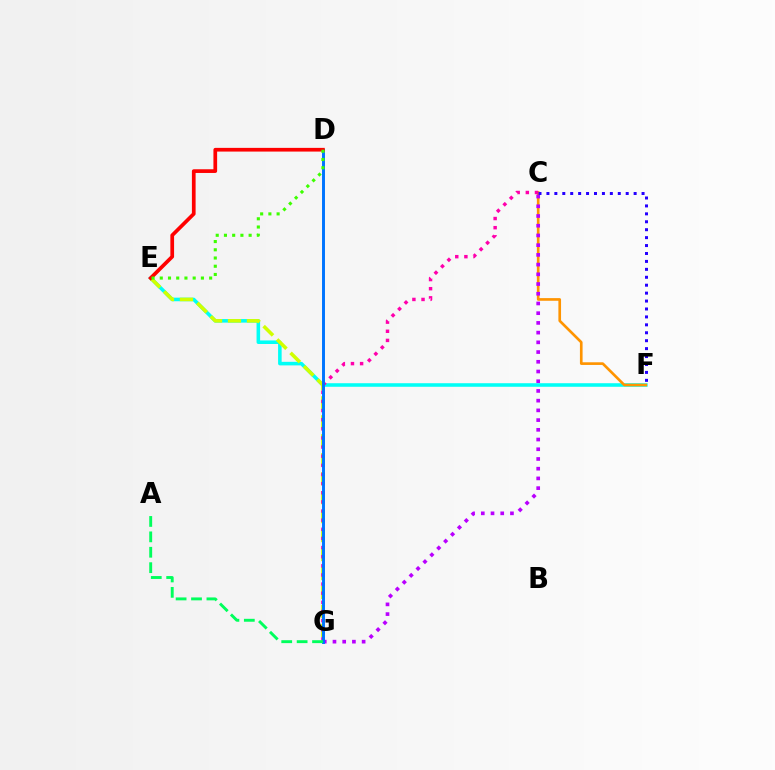{('E', 'F'): [{'color': '#00fff6', 'line_style': 'solid', 'thickness': 2.56}], ('E', 'G'): [{'color': '#d1ff00', 'line_style': 'dashed', 'thickness': 2.58}], ('C', 'F'): [{'color': '#ff9400', 'line_style': 'solid', 'thickness': 1.91}, {'color': '#2500ff', 'line_style': 'dotted', 'thickness': 2.15}], ('C', 'G'): [{'color': '#b900ff', 'line_style': 'dotted', 'thickness': 2.64}, {'color': '#ff00ac', 'line_style': 'dotted', 'thickness': 2.48}], ('D', 'G'): [{'color': '#0074ff', 'line_style': 'solid', 'thickness': 2.12}], ('D', 'E'): [{'color': '#ff0000', 'line_style': 'solid', 'thickness': 2.67}, {'color': '#3dff00', 'line_style': 'dotted', 'thickness': 2.24}], ('A', 'G'): [{'color': '#00ff5c', 'line_style': 'dashed', 'thickness': 2.09}]}